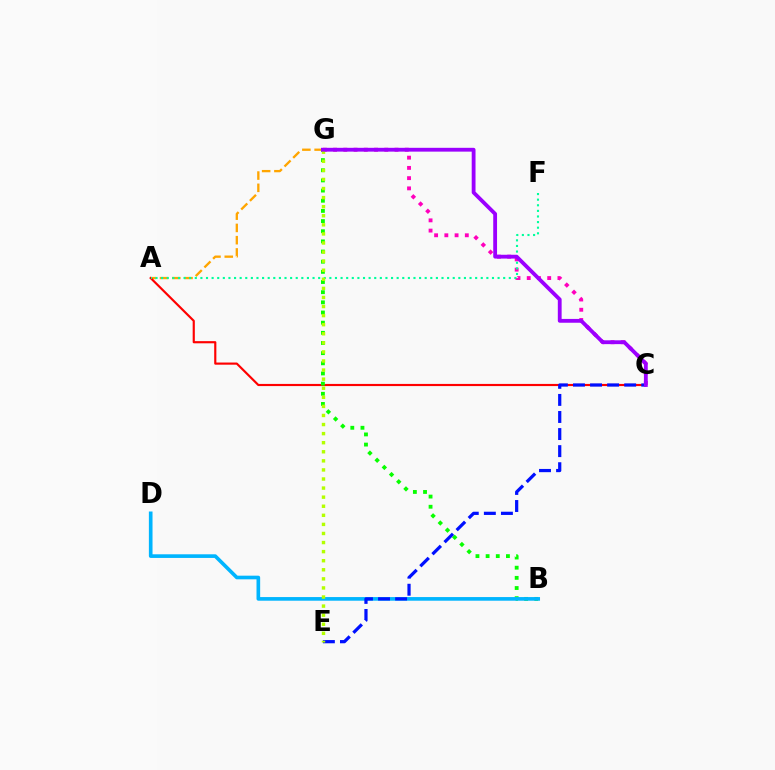{('A', 'G'): [{'color': '#ffa500', 'line_style': 'dashed', 'thickness': 1.67}], ('A', 'C'): [{'color': '#ff0000', 'line_style': 'solid', 'thickness': 1.56}], ('B', 'G'): [{'color': '#08ff00', 'line_style': 'dotted', 'thickness': 2.76}], ('C', 'G'): [{'color': '#ff00bd', 'line_style': 'dotted', 'thickness': 2.78}, {'color': '#9b00ff', 'line_style': 'solid', 'thickness': 2.75}], ('B', 'D'): [{'color': '#00b5ff', 'line_style': 'solid', 'thickness': 2.63}], ('A', 'F'): [{'color': '#00ff9d', 'line_style': 'dotted', 'thickness': 1.52}], ('C', 'E'): [{'color': '#0010ff', 'line_style': 'dashed', 'thickness': 2.32}], ('E', 'G'): [{'color': '#b3ff00', 'line_style': 'dotted', 'thickness': 2.47}]}